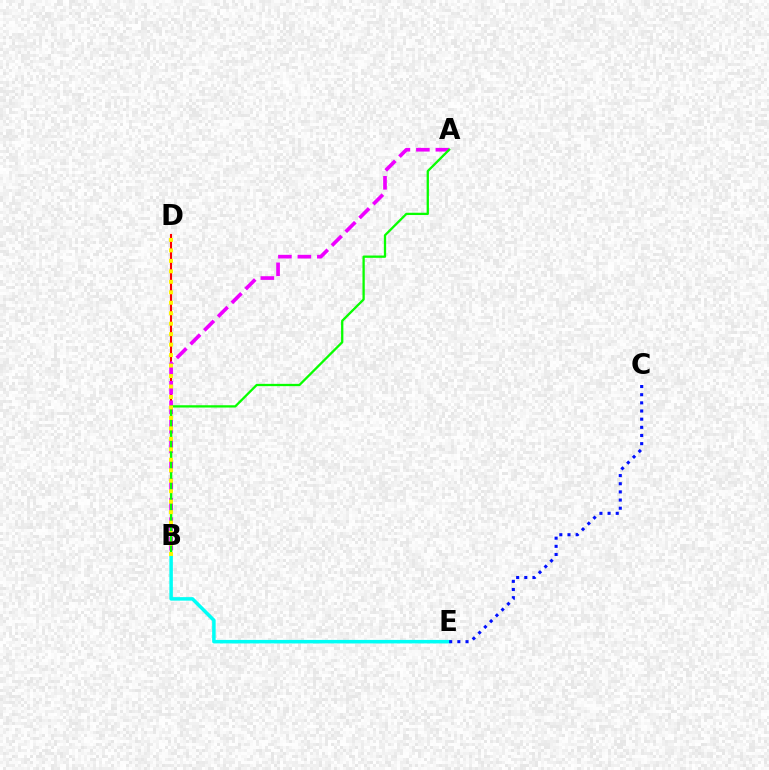{('B', 'D'): [{'color': '#ff0000', 'line_style': 'solid', 'thickness': 1.52}, {'color': '#fcf500', 'line_style': 'dotted', 'thickness': 2.84}], ('A', 'B'): [{'color': '#ee00ff', 'line_style': 'dashed', 'thickness': 2.65}, {'color': '#08ff00', 'line_style': 'solid', 'thickness': 1.65}], ('B', 'E'): [{'color': '#00fff6', 'line_style': 'solid', 'thickness': 2.52}], ('C', 'E'): [{'color': '#0010ff', 'line_style': 'dotted', 'thickness': 2.22}]}